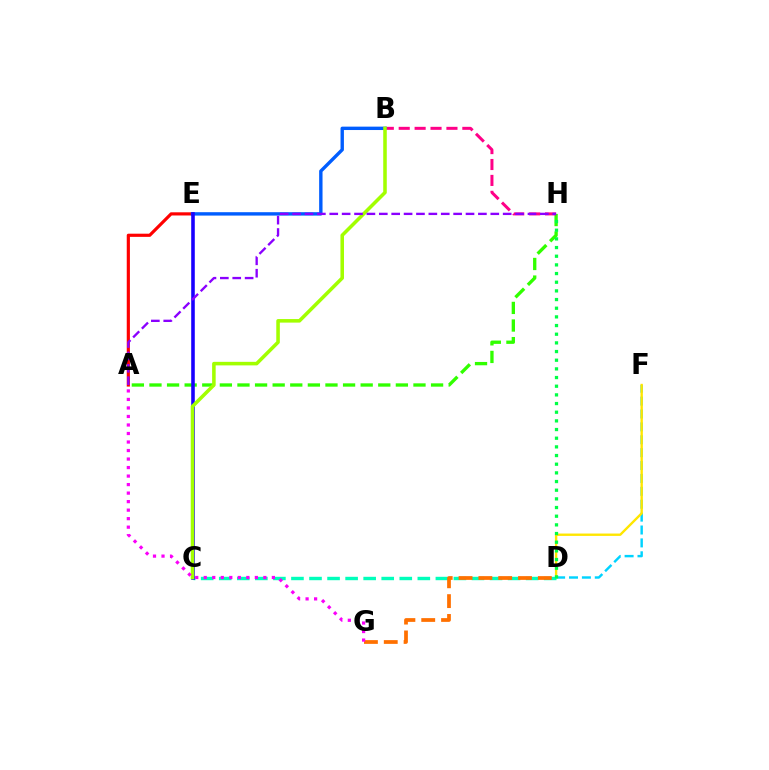{('D', 'F'): [{'color': '#00d3ff', 'line_style': 'dashed', 'thickness': 1.75}, {'color': '#ffe600', 'line_style': 'solid', 'thickness': 1.71}], ('A', 'H'): [{'color': '#31ff00', 'line_style': 'dashed', 'thickness': 2.39}, {'color': '#8a00ff', 'line_style': 'dashed', 'thickness': 1.68}], ('B', 'H'): [{'color': '#ff0088', 'line_style': 'dashed', 'thickness': 2.16}], ('C', 'D'): [{'color': '#00ffbb', 'line_style': 'dashed', 'thickness': 2.45}], ('A', 'E'): [{'color': '#ff0000', 'line_style': 'solid', 'thickness': 2.28}], ('D', 'G'): [{'color': '#ff7000', 'line_style': 'dashed', 'thickness': 2.69}], ('B', 'E'): [{'color': '#005dff', 'line_style': 'solid', 'thickness': 2.44}], ('C', 'E'): [{'color': '#1900ff', 'line_style': 'solid', 'thickness': 2.58}], ('D', 'H'): [{'color': '#00ff45', 'line_style': 'dotted', 'thickness': 2.35}], ('B', 'C'): [{'color': '#a2ff00', 'line_style': 'solid', 'thickness': 2.56}], ('A', 'G'): [{'color': '#fa00f9', 'line_style': 'dotted', 'thickness': 2.31}]}